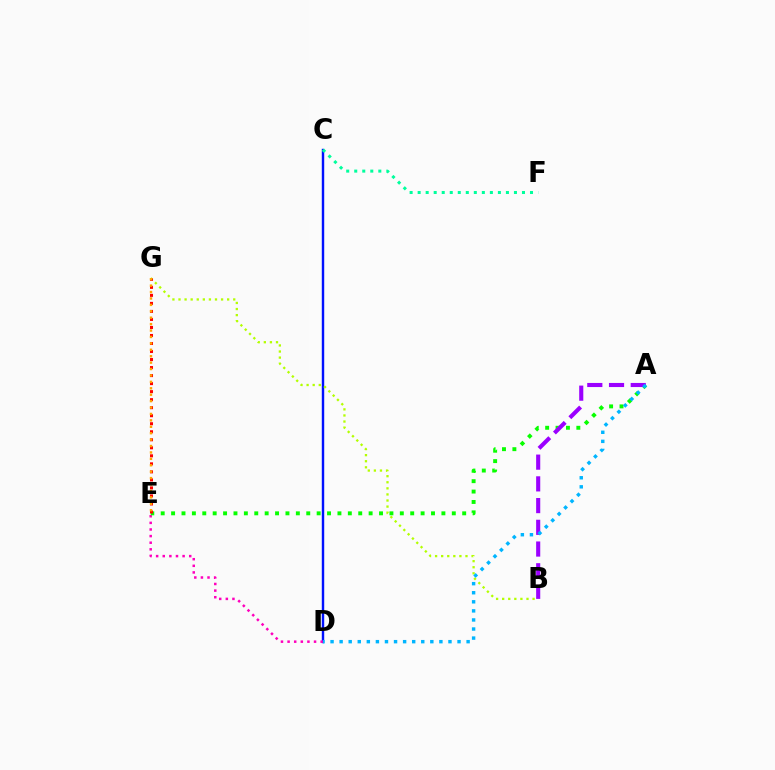{('C', 'D'): [{'color': '#0010ff', 'line_style': 'solid', 'thickness': 1.75}], ('B', 'G'): [{'color': '#b3ff00', 'line_style': 'dotted', 'thickness': 1.65}], ('D', 'E'): [{'color': '#ff00bd', 'line_style': 'dotted', 'thickness': 1.8}], ('A', 'E'): [{'color': '#08ff00', 'line_style': 'dotted', 'thickness': 2.82}], ('E', 'G'): [{'color': '#ff0000', 'line_style': 'dotted', 'thickness': 2.18}, {'color': '#ffa500', 'line_style': 'dotted', 'thickness': 1.74}], ('A', 'B'): [{'color': '#9b00ff', 'line_style': 'dashed', 'thickness': 2.95}], ('A', 'D'): [{'color': '#00b5ff', 'line_style': 'dotted', 'thickness': 2.46}], ('C', 'F'): [{'color': '#00ff9d', 'line_style': 'dotted', 'thickness': 2.18}]}